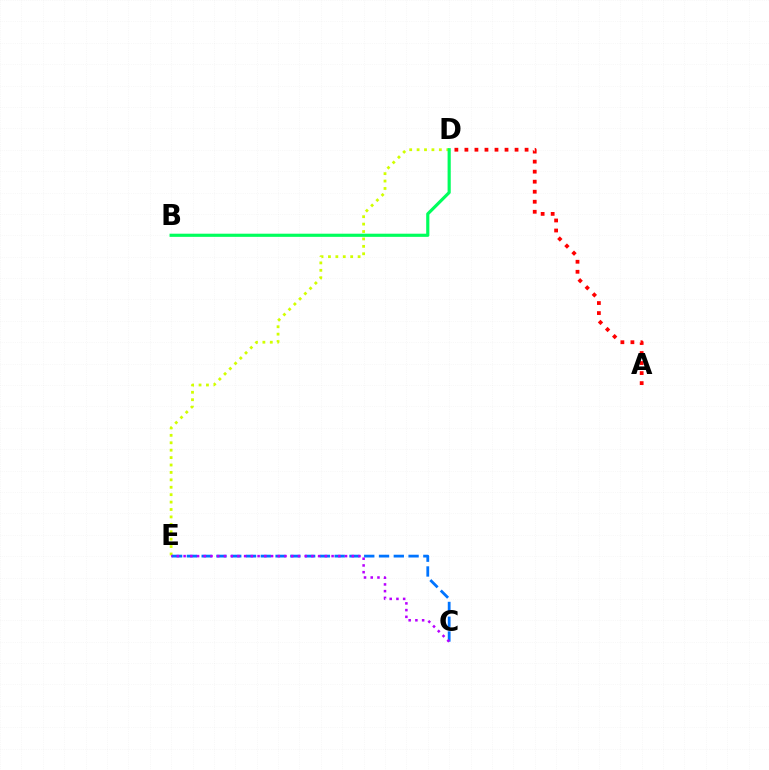{('D', 'E'): [{'color': '#d1ff00', 'line_style': 'dotted', 'thickness': 2.01}], ('C', 'E'): [{'color': '#0074ff', 'line_style': 'dashed', 'thickness': 2.01}, {'color': '#b900ff', 'line_style': 'dotted', 'thickness': 1.83}], ('A', 'D'): [{'color': '#ff0000', 'line_style': 'dotted', 'thickness': 2.72}], ('B', 'D'): [{'color': '#00ff5c', 'line_style': 'solid', 'thickness': 2.27}]}